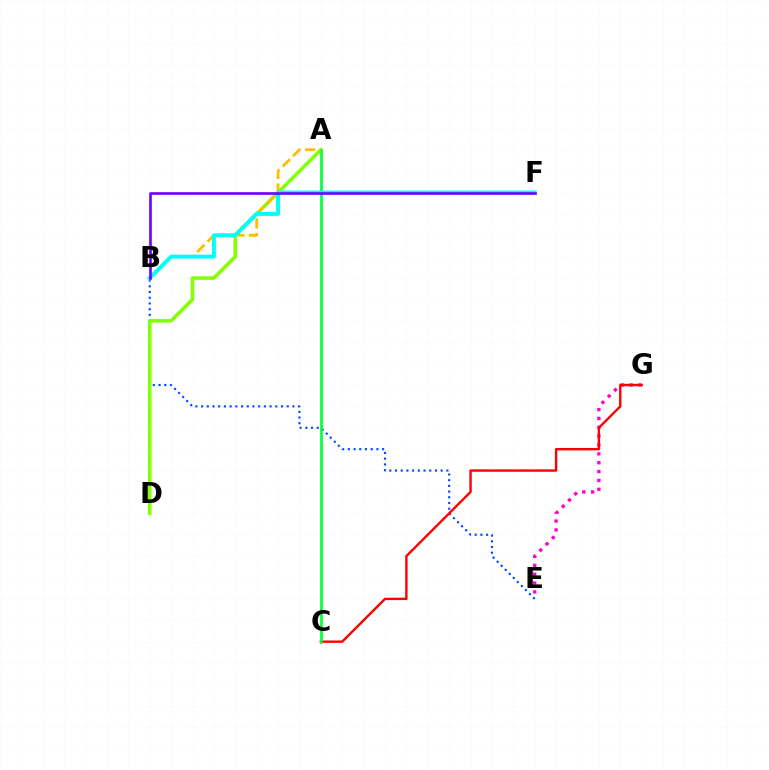{('B', 'E'): [{'color': '#004bff', 'line_style': 'dotted', 'thickness': 1.55}], ('E', 'G'): [{'color': '#ff00cf', 'line_style': 'dotted', 'thickness': 2.41}], ('C', 'G'): [{'color': '#ff0000', 'line_style': 'solid', 'thickness': 1.72}], ('A', 'D'): [{'color': '#84ff00', 'line_style': 'solid', 'thickness': 2.56}], ('A', 'C'): [{'color': '#00ff39', 'line_style': 'solid', 'thickness': 1.93}], ('A', 'B'): [{'color': '#ffbd00', 'line_style': 'dashed', 'thickness': 1.98}], ('B', 'F'): [{'color': '#00fff6', 'line_style': 'solid', 'thickness': 2.86}, {'color': '#7200ff', 'line_style': 'solid', 'thickness': 1.9}]}